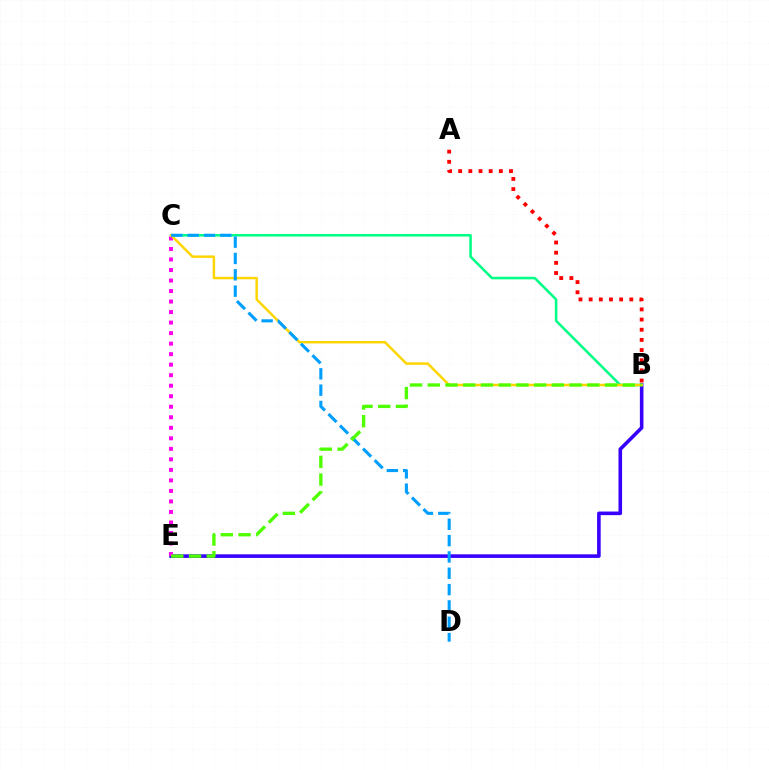{('B', 'E'): [{'color': '#3700ff', 'line_style': 'solid', 'thickness': 2.59}, {'color': '#4fff00', 'line_style': 'dashed', 'thickness': 2.41}], ('C', 'E'): [{'color': '#ff00ed', 'line_style': 'dotted', 'thickness': 2.86}], ('B', 'C'): [{'color': '#00ff86', 'line_style': 'solid', 'thickness': 1.83}, {'color': '#ffd500', 'line_style': 'solid', 'thickness': 1.78}], ('C', 'D'): [{'color': '#009eff', 'line_style': 'dashed', 'thickness': 2.22}], ('A', 'B'): [{'color': '#ff0000', 'line_style': 'dotted', 'thickness': 2.76}]}